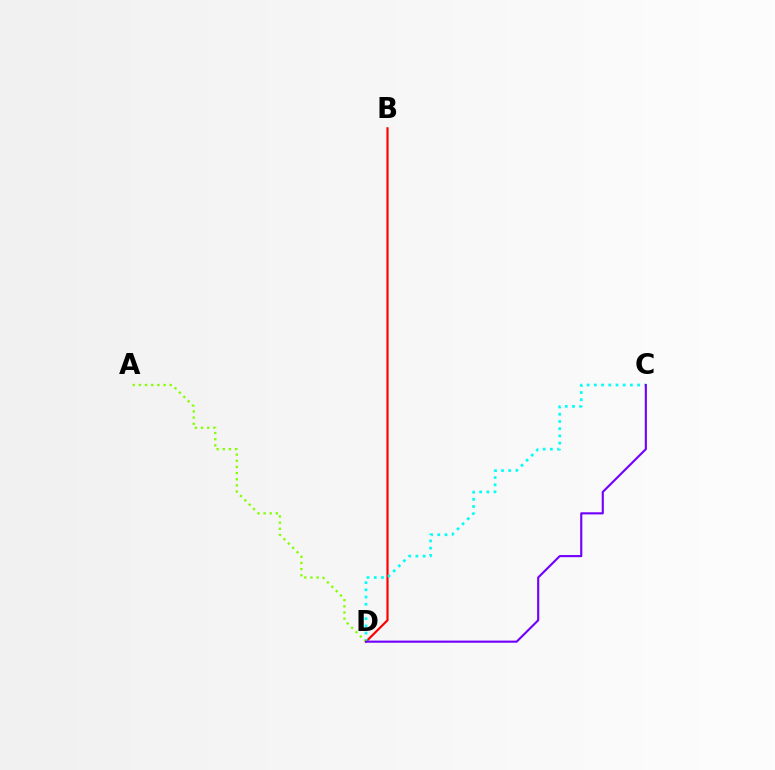{('B', 'D'): [{'color': '#ff0000', 'line_style': 'solid', 'thickness': 1.57}], ('C', 'D'): [{'color': '#00fff6', 'line_style': 'dotted', 'thickness': 1.96}, {'color': '#7200ff', 'line_style': 'solid', 'thickness': 1.53}], ('A', 'D'): [{'color': '#84ff00', 'line_style': 'dotted', 'thickness': 1.67}]}